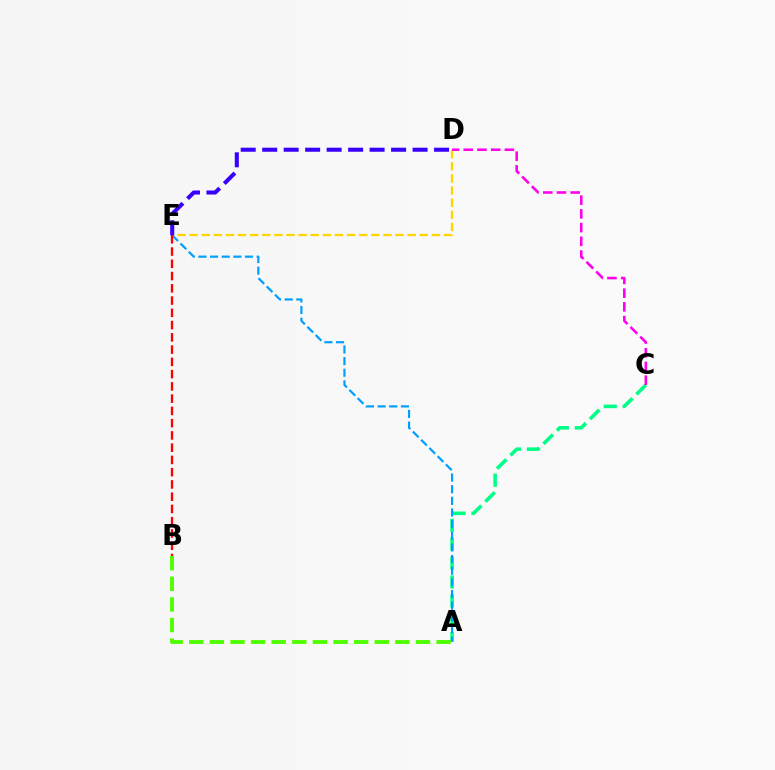{('A', 'C'): [{'color': '#00ff86', 'line_style': 'dashed', 'thickness': 2.57}], ('D', 'E'): [{'color': '#ffd500', 'line_style': 'dashed', 'thickness': 1.65}, {'color': '#3700ff', 'line_style': 'dashed', 'thickness': 2.92}], ('C', 'D'): [{'color': '#ff00ed', 'line_style': 'dashed', 'thickness': 1.86}], ('A', 'B'): [{'color': '#4fff00', 'line_style': 'dashed', 'thickness': 2.8}], ('A', 'E'): [{'color': '#009eff', 'line_style': 'dashed', 'thickness': 1.58}], ('B', 'E'): [{'color': '#ff0000', 'line_style': 'dashed', 'thickness': 1.67}]}